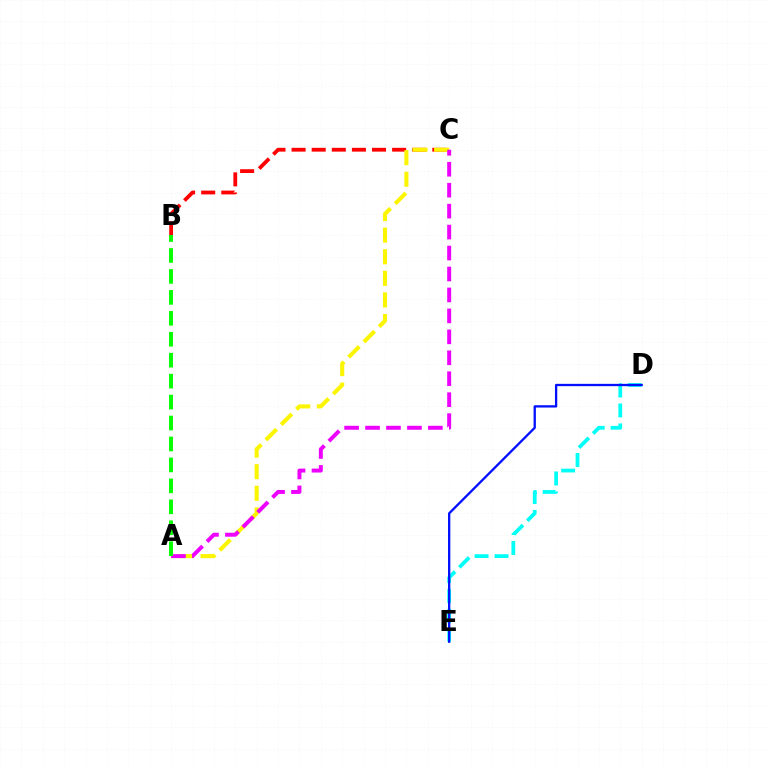{('D', 'E'): [{'color': '#00fff6', 'line_style': 'dashed', 'thickness': 2.71}, {'color': '#0010ff', 'line_style': 'solid', 'thickness': 1.66}], ('B', 'C'): [{'color': '#ff0000', 'line_style': 'dashed', 'thickness': 2.73}], ('A', 'C'): [{'color': '#fcf500', 'line_style': 'dashed', 'thickness': 2.93}, {'color': '#ee00ff', 'line_style': 'dashed', 'thickness': 2.85}], ('A', 'B'): [{'color': '#08ff00', 'line_style': 'dashed', 'thickness': 2.85}]}